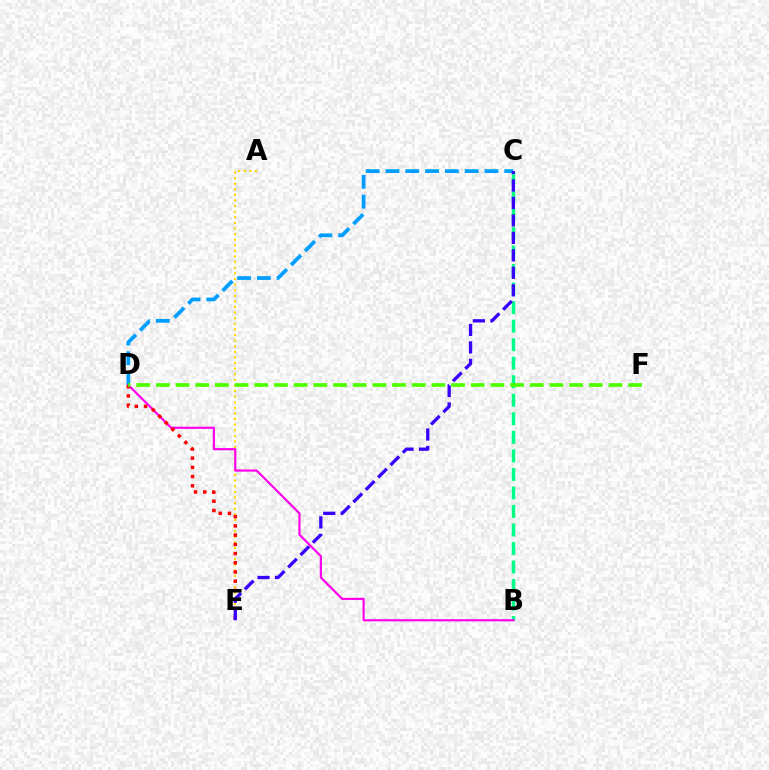{('C', 'D'): [{'color': '#009eff', 'line_style': 'dashed', 'thickness': 2.69}], ('B', 'C'): [{'color': '#00ff86', 'line_style': 'dashed', 'thickness': 2.52}], ('A', 'E'): [{'color': '#ffd500', 'line_style': 'dotted', 'thickness': 1.52}], ('B', 'D'): [{'color': '#ff00ed', 'line_style': 'solid', 'thickness': 1.57}], ('D', 'E'): [{'color': '#ff0000', 'line_style': 'dotted', 'thickness': 2.5}], ('C', 'E'): [{'color': '#3700ff', 'line_style': 'dashed', 'thickness': 2.37}], ('D', 'F'): [{'color': '#4fff00', 'line_style': 'dashed', 'thickness': 2.67}]}